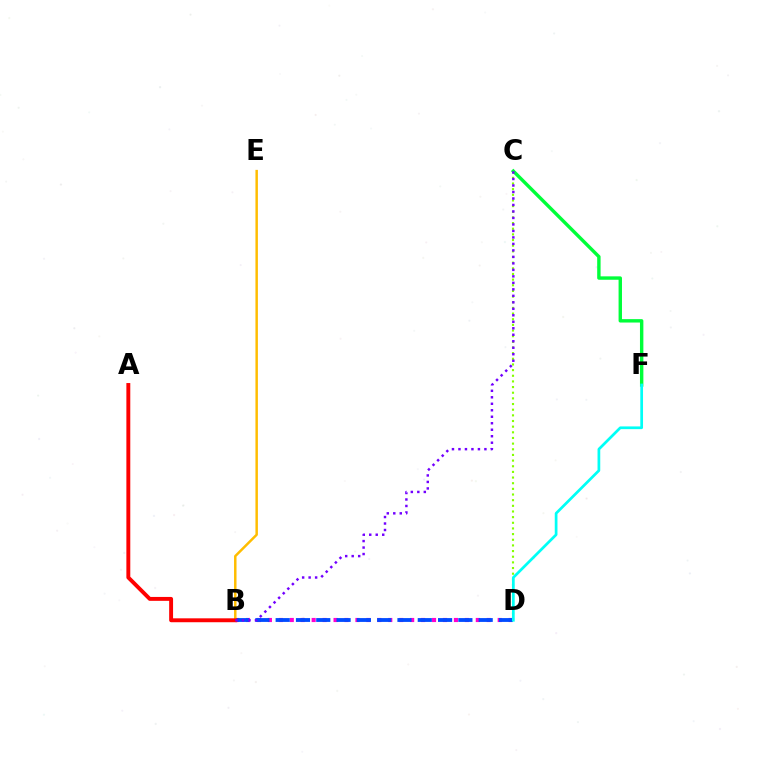{('B', 'D'): [{'color': '#ff00cf', 'line_style': 'dotted', 'thickness': 2.97}, {'color': '#004bff', 'line_style': 'dashed', 'thickness': 2.76}], ('C', 'D'): [{'color': '#84ff00', 'line_style': 'dotted', 'thickness': 1.54}], ('B', 'E'): [{'color': '#ffbd00', 'line_style': 'solid', 'thickness': 1.78}], ('C', 'F'): [{'color': '#00ff39', 'line_style': 'solid', 'thickness': 2.45}], ('A', 'B'): [{'color': '#ff0000', 'line_style': 'solid', 'thickness': 2.81}], ('B', 'C'): [{'color': '#7200ff', 'line_style': 'dotted', 'thickness': 1.76}], ('D', 'F'): [{'color': '#00fff6', 'line_style': 'solid', 'thickness': 1.96}]}